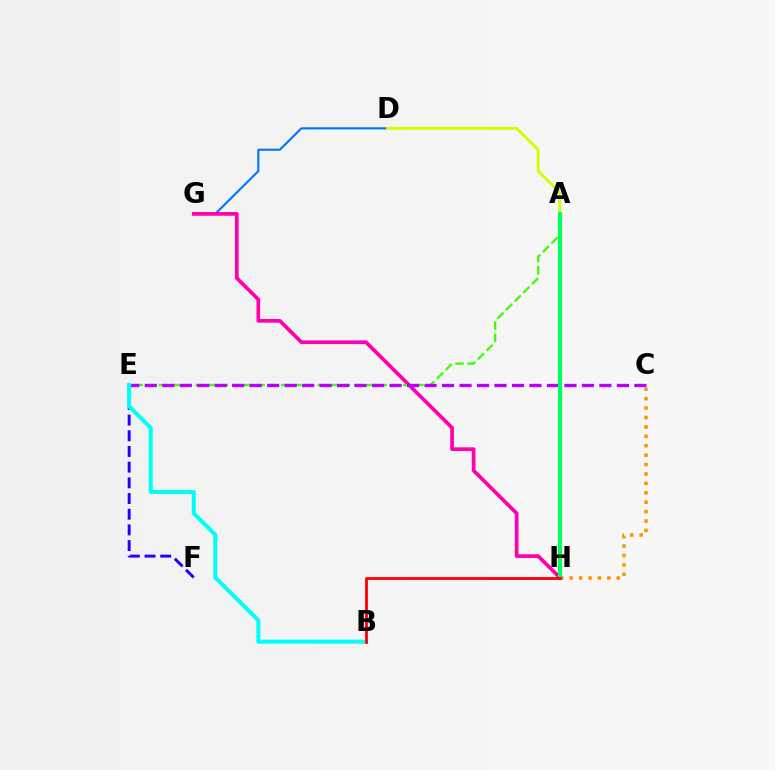{('C', 'H'): [{'color': '#ff9400', 'line_style': 'dotted', 'thickness': 2.56}], ('D', 'G'): [{'color': '#0074ff', 'line_style': 'solid', 'thickness': 1.52}], ('A', 'D'): [{'color': '#d1ff00', 'line_style': 'solid', 'thickness': 2.07}], ('G', 'H'): [{'color': '#ff00ac', 'line_style': 'solid', 'thickness': 2.66}], ('A', 'E'): [{'color': '#3dff00', 'line_style': 'dashed', 'thickness': 1.66}], ('C', 'E'): [{'color': '#b900ff', 'line_style': 'dashed', 'thickness': 2.38}], ('E', 'F'): [{'color': '#2500ff', 'line_style': 'dashed', 'thickness': 2.13}], ('A', 'H'): [{'color': '#00ff5c', 'line_style': 'solid', 'thickness': 2.97}], ('B', 'E'): [{'color': '#00fff6', 'line_style': 'solid', 'thickness': 2.91}], ('B', 'H'): [{'color': '#ff0000', 'line_style': 'solid', 'thickness': 2.02}]}